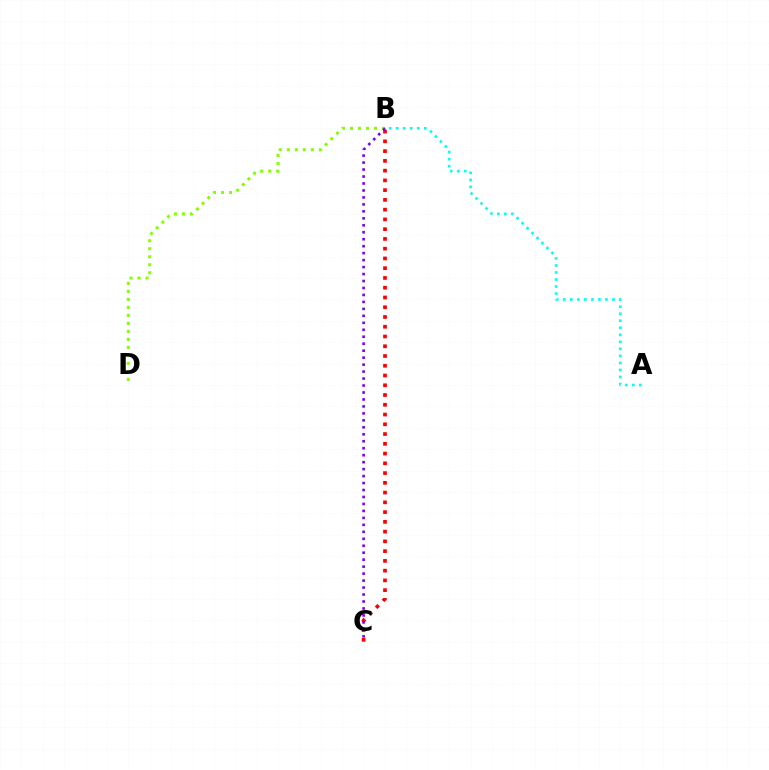{('B', 'C'): [{'color': '#ff0000', 'line_style': 'dotted', 'thickness': 2.65}, {'color': '#7200ff', 'line_style': 'dotted', 'thickness': 1.89}], ('B', 'D'): [{'color': '#84ff00', 'line_style': 'dotted', 'thickness': 2.17}], ('A', 'B'): [{'color': '#00fff6', 'line_style': 'dotted', 'thickness': 1.91}]}